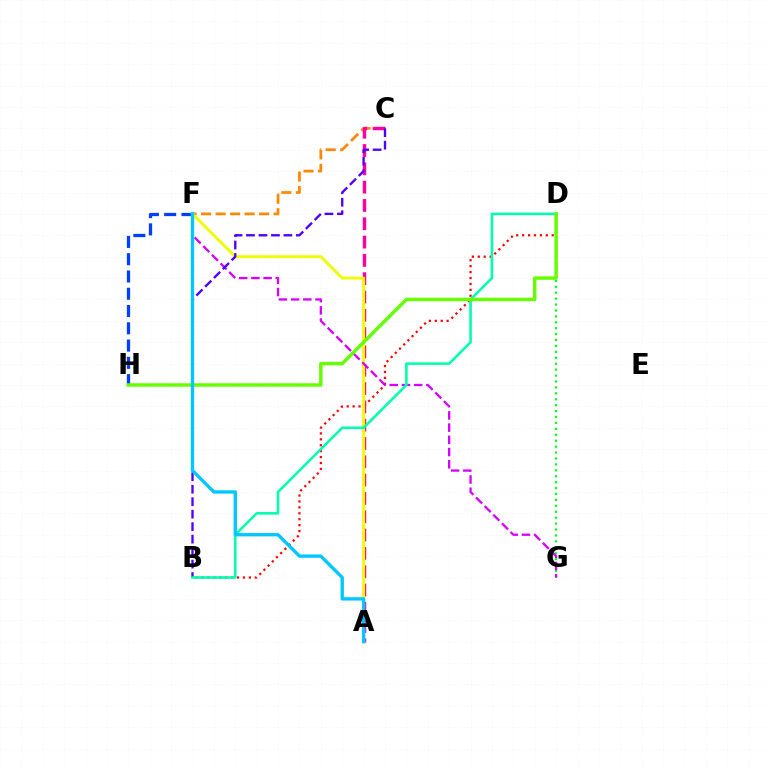{('D', 'G'): [{'color': '#00ff27', 'line_style': 'dotted', 'thickness': 1.61}], ('B', 'D'): [{'color': '#ff0000', 'line_style': 'dotted', 'thickness': 1.61}, {'color': '#00ffaf', 'line_style': 'solid', 'thickness': 1.86}], ('F', 'H'): [{'color': '#003fff', 'line_style': 'dashed', 'thickness': 2.35}], ('C', 'F'): [{'color': '#ff8800', 'line_style': 'dashed', 'thickness': 1.97}], ('A', 'C'): [{'color': '#ff00a0', 'line_style': 'dashed', 'thickness': 2.49}], ('A', 'F'): [{'color': '#eeff00', 'line_style': 'solid', 'thickness': 2.1}, {'color': '#00c7ff', 'line_style': 'solid', 'thickness': 2.4}], ('F', 'G'): [{'color': '#d600ff', 'line_style': 'dashed', 'thickness': 1.66}], ('B', 'C'): [{'color': '#4f00ff', 'line_style': 'dashed', 'thickness': 1.69}], ('D', 'H'): [{'color': '#66ff00', 'line_style': 'solid', 'thickness': 2.49}]}